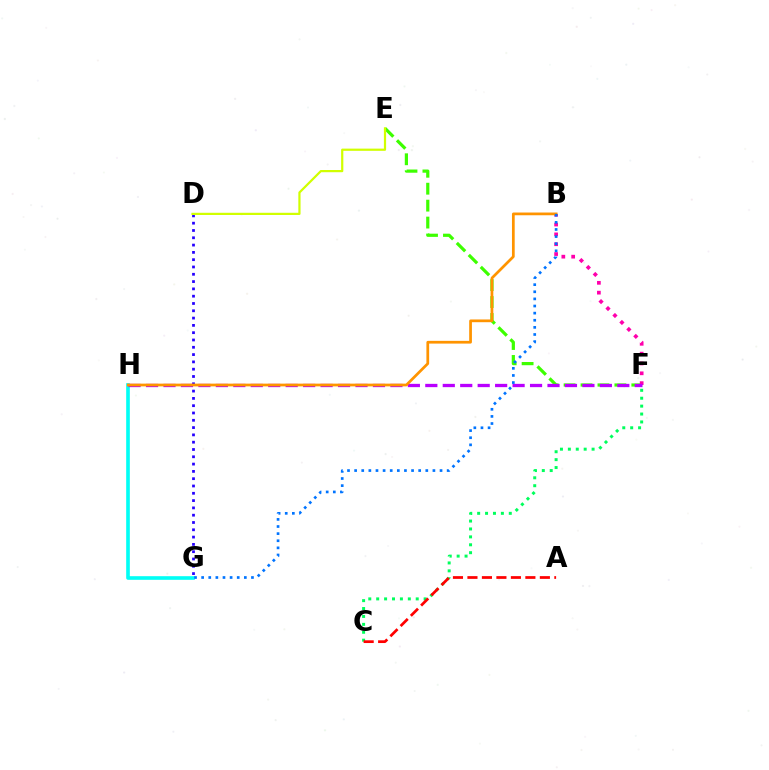{('E', 'F'): [{'color': '#3dff00', 'line_style': 'dashed', 'thickness': 2.3}], ('B', 'F'): [{'color': '#ff00ac', 'line_style': 'dotted', 'thickness': 2.67}], ('C', 'F'): [{'color': '#00ff5c', 'line_style': 'dotted', 'thickness': 2.15}], ('D', 'G'): [{'color': '#2500ff', 'line_style': 'dotted', 'thickness': 1.98}], ('A', 'C'): [{'color': '#ff0000', 'line_style': 'dashed', 'thickness': 1.97}], ('D', 'E'): [{'color': '#d1ff00', 'line_style': 'solid', 'thickness': 1.59}], ('G', 'H'): [{'color': '#00fff6', 'line_style': 'solid', 'thickness': 2.62}], ('F', 'H'): [{'color': '#b900ff', 'line_style': 'dashed', 'thickness': 2.37}], ('B', 'H'): [{'color': '#ff9400', 'line_style': 'solid', 'thickness': 1.97}], ('B', 'G'): [{'color': '#0074ff', 'line_style': 'dotted', 'thickness': 1.93}]}